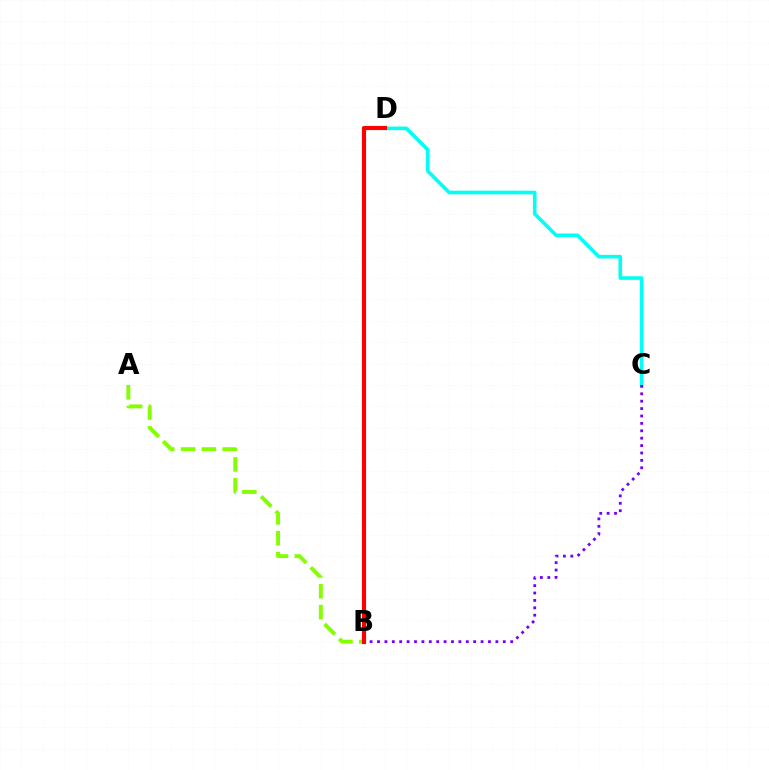{('A', 'B'): [{'color': '#84ff00', 'line_style': 'dashed', 'thickness': 2.83}], ('C', 'D'): [{'color': '#00fff6', 'line_style': 'solid', 'thickness': 2.6}], ('B', 'C'): [{'color': '#7200ff', 'line_style': 'dotted', 'thickness': 2.01}], ('B', 'D'): [{'color': '#ff0000', 'line_style': 'solid', 'thickness': 2.98}]}